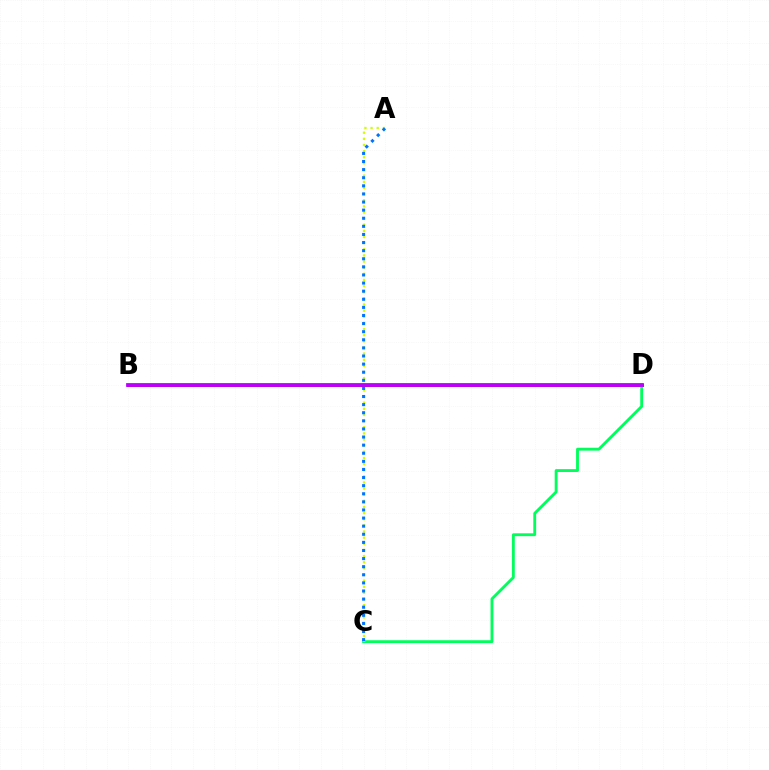{('B', 'D'): [{'color': '#ff0000', 'line_style': 'solid', 'thickness': 2.13}, {'color': '#b900ff', 'line_style': 'solid', 'thickness': 2.73}], ('C', 'D'): [{'color': '#00ff5c', 'line_style': 'solid', 'thickness': 2.06}], ('A', 'C'): [{'color': '#d1ff00', 'line_style': 'dotted', 'thickness': 1.67}, {'color': '#0074ff', 'line_style': 'dotted', 'thickness': 2.2}]}